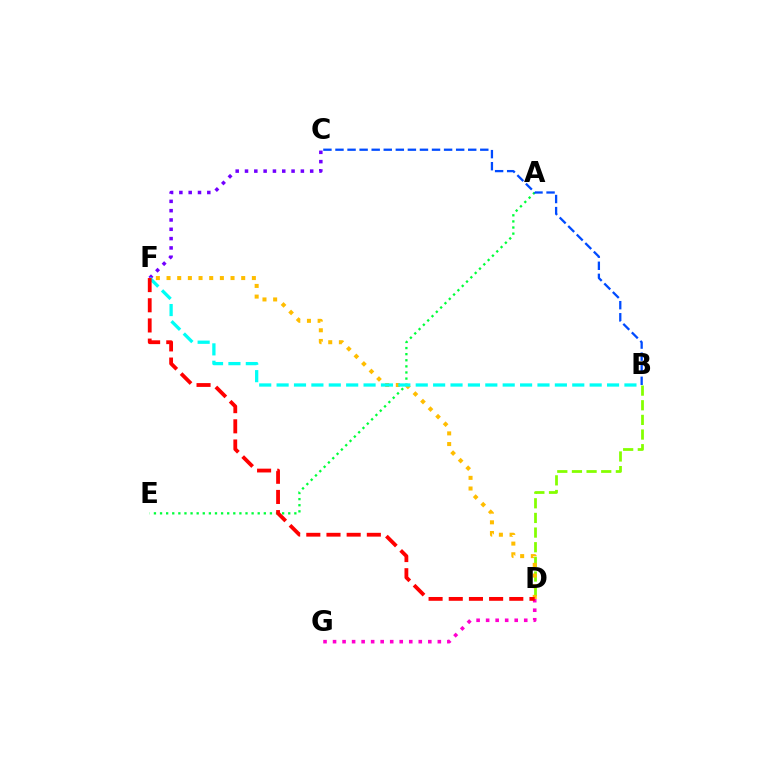{('A', 'E'): [{'color': '#00ff39', 'line_style': 'dotted', 'thickness': 1.66}], ('B', 'D'): [{'color': '#84ff00', 'line_style': 'dashed', 'thickness': 1.99}], ('B', 'C'): [{'color': '#004bff', 'line_style': 'dashed', 'thickness': 1.64}], ('D', 'G'): [{'color': '#ff00cf', 'line_style': 'dotted', 'thickness': 2.59}], ('C', 'F'): [{'color': '#7200ff', 'line_style': 'dotted', 'thickness': 2.53}], ('D', 'F'): [{'color': '#ffbd00', 'line_style': 'dotted', 'thickness': 2.9}, {'color': '#ff0000', 'line_style': 'dashed', 'thickness': 2.74}], ('B', 'F'): [{'color': '#00fff6', 'line_style': 'dashed', 'thickness': 2.36}]}